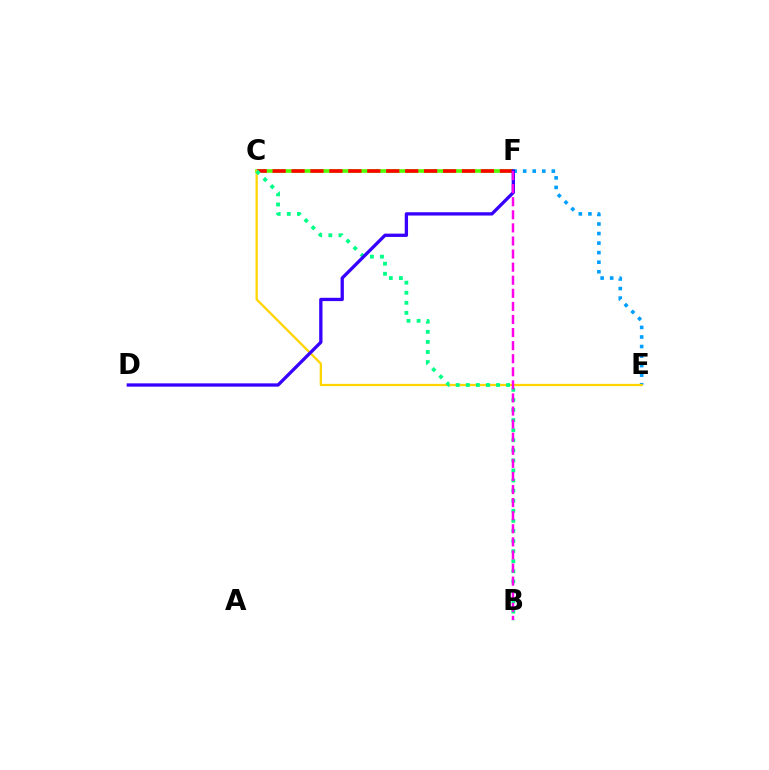{('C', 'F'): [{'color': '#4fff00', 'line_style': 'solid', 'thickness': 2.6}, {'color': '#ff0000', 'line_style': 'dashed', 'thickness': 2.57}], ('E', 'F'): [{'color': '#009eff', 'line_style': 'dotted', 'thickness': 2.59}], ('C', 'E'): [{'color': '#ffd500', 'line_style': 'solid', 'thickness': 1.64}], ('B', 'C'): [{'color': '#00ff86', 'line_style': 'dotted', 'thickness': 2.74}], ('D', 'F'): [{'color': '#3700ff', 'line_style': 'solid', 'thickness': 2.38}], ('B', 'F'): [{'color': '#ff00ed', 'line_style': 'dashed', 'thickness': 1.78}]}